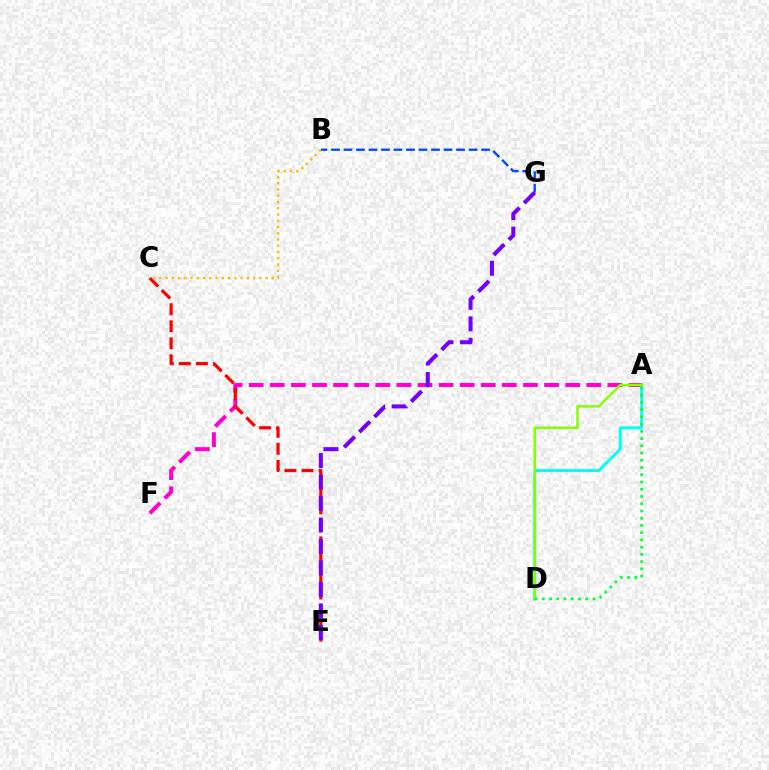{('A', 'F'): [{'color': '#ff00cf', 'line_style': 'dashed', 'thickness': 2.87}], ('C', 'E'): [{'color': '#ff0000', 'line_style': 'dashed', 'thickness': 2.31}], ('A', 'D'): [{'color': '#00fff6', 'line_style': 'solid', 'thickness': 2.11}, {'color': '#84ff00', 'line_style': 'solid', 'thickness': 1.78}, {'color': '#00ff39', 'line_style': 'dotted', 'thickness': 1.97}], ('B', 'G'): [{'color': '#004bff', 'line_style': 'dashed', 'thickness': 1.7}], ('E', 'G'): [{'color': '#7200ff', 'line_style': 'dashed', 'thickness': 2.92}], ('B', 'C'): [{'color': '#ffbd00', 'line_style': 'dotted', 'thickness': 1.7}]}